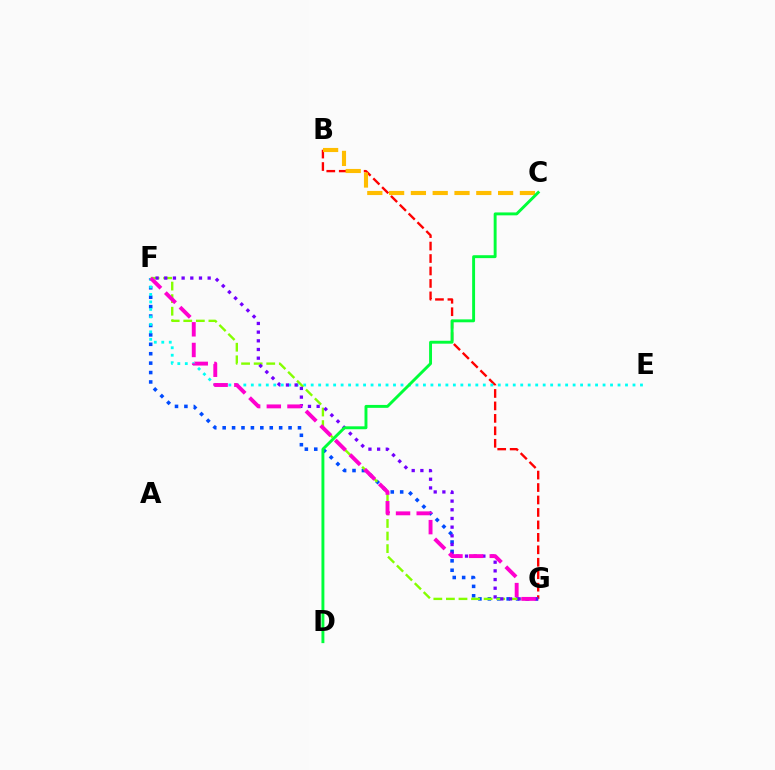{('B', 'G'): [{'color': '#ff0000', 'line_style': 'dashed', 'thickness': 1.69}], ('B', 'C'): [{'color': '#ffbd00', 'line_style': 'dashed', 'thickness': 2.96}], ('F', 'G'): [{'color': '#004bff', 'line_style': 'dotted', 'thickness': 2.56}, {'color': '#84ff00', 'line_style': 'dashed', 'thickness': 1.71}, {'color': '#7200ff', 'line_style': 'dotted', 'thickness': 2.36}, {'color': '#ff00cf', 'line_style': 'dashed', 'thickness': 2.81}], ('E', 'F'): [{'color': '#00fff6', 'line_style': 'dotted', 'thickness': 2.03}], ('C', 'D'): [{'color': '#00ff39', 'line_style': 'solid', 'thickness': 2.1}]}